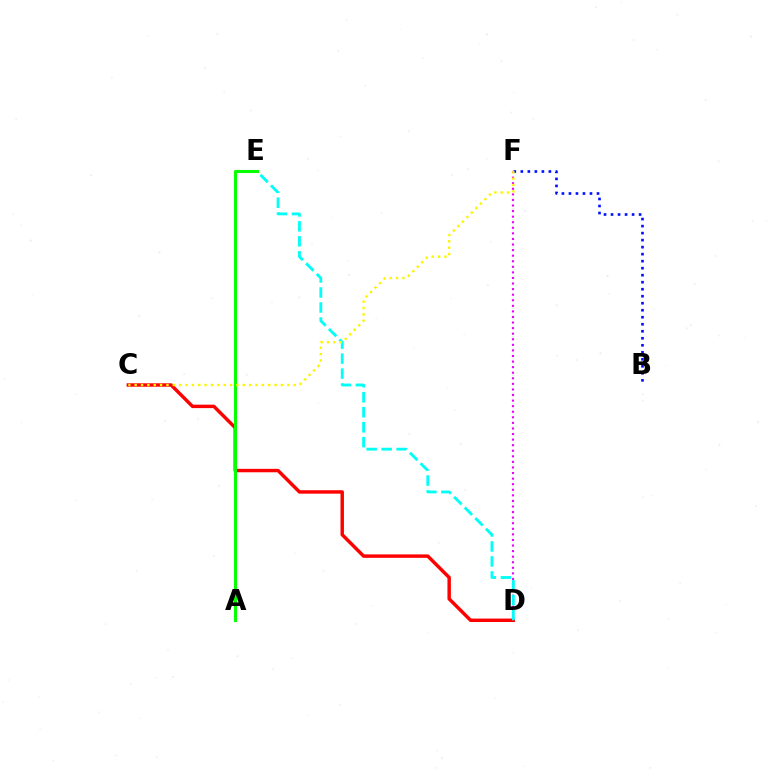{('C', 'D'): [{'color': '#ff0000', 'line_style': 'solid', 'thickness': 2.47}], ('D', 'F'): [{'color': '#ee00ff', 'line_style': 'dotted', 'thickness': 1.51}], ('D', 'E'): [{'color': '#00fff6', 'line_style': 'dashed', 'thickness': 2.04}], ('B', 'F'): [{'color': '#0010ff', 'line_style': 'dotted', 'thickness': 1.9}], ('A', 'E'): [{'color': '#08ff00', 'line_style': 'solid', 'thickness': 2.21}], ('C', 'F'): [{'color': '#fcf500', 'line_style': 'dotted', 'thickness': 1.73}]}